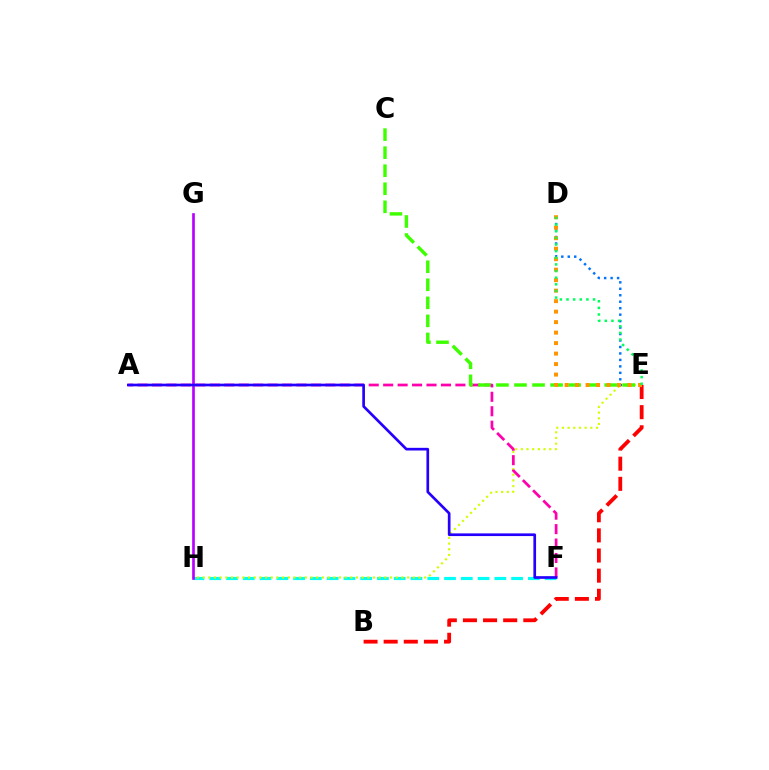{('F', 'H'): [{'color': '#00fff6', 'line_style': 'dashed', 'thickness': 2.28}], ('D', 'E'): [{'color': '#0074ff', 'line_style': 'dotted', 'thickness': 1.76}, {'color': '#ff9400', 'line_style': 'dotted', 'thickness': 2.85}, {'color': '#00ff5c', 'line_style': 'dotted', 'thickness': 1.8}], ('E', 'H'): [{'color': '#d1ff00', 'line_style': 'dotted', 'thickness': 1.54}], ('B', 'E'): [{'color': '#ff0000', 'line_style': 'dashed', 'thickness': 2.74}], ('G', 'H'): [{'color': '#b900ff', 'line_style': 'solid', 'thickness': 1.92}], ('A', 'F'): [{'color': '#ff00ac', 'line_style': 'dashed', 'thickness': 1.96}, {'color': '#2500ff', 'line_style': 'solid', 'thickness': 1.93}], ('C', 'E'): [{'color': '#3dff00', 'line_style': 'dashed', 'thickness': 2.45}]}